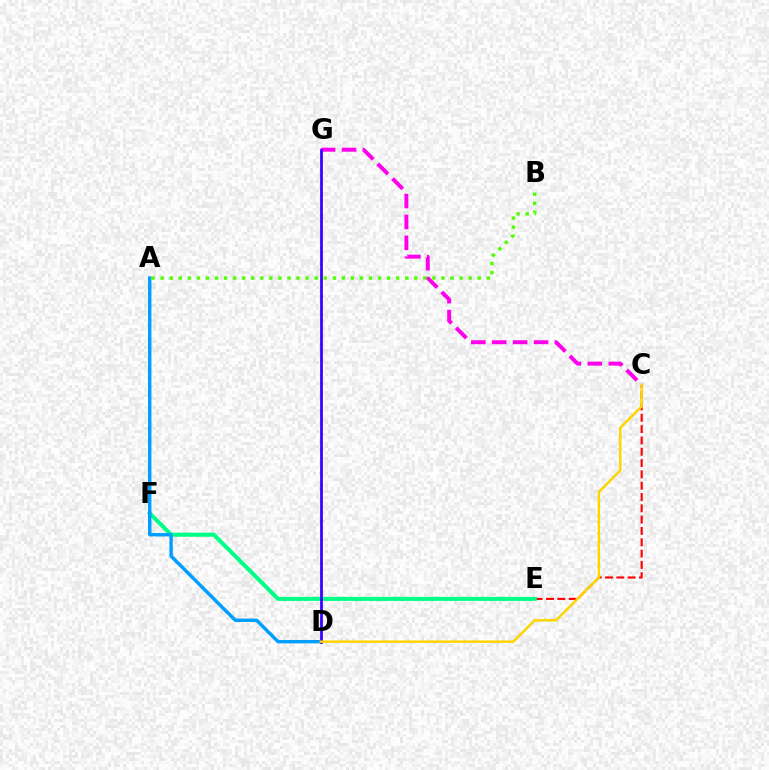{('C', 'G'): [{'color': '#ff00ed', 'line_style': 'dashed', 'thickness': 2.84}], ('C', 'E'): [{'color': '#ff0000', 'line_style': 'dashed', 'thickness': 1.54}], ('E', 'F'): [{'color': '#00ff86', 'line_style': 'solid', 'thickness': 2.92}], ('A', 'D'): [{'color': '#009eff', 'line_style': 'solid', 'thickness': 2.46}], ('D', 'G'): [{'color': '#3700ff', 'line_style': 'solid', 'thickness': 1.98}], ('A', 'B'): [{'color': '#4fff00', 'line_style': 'dotted', 'thickness': 2.46}], ('C', 'D'): [{'color': '#ffd500', 'line_style': 'solid', 'thickness': 1.78}]}